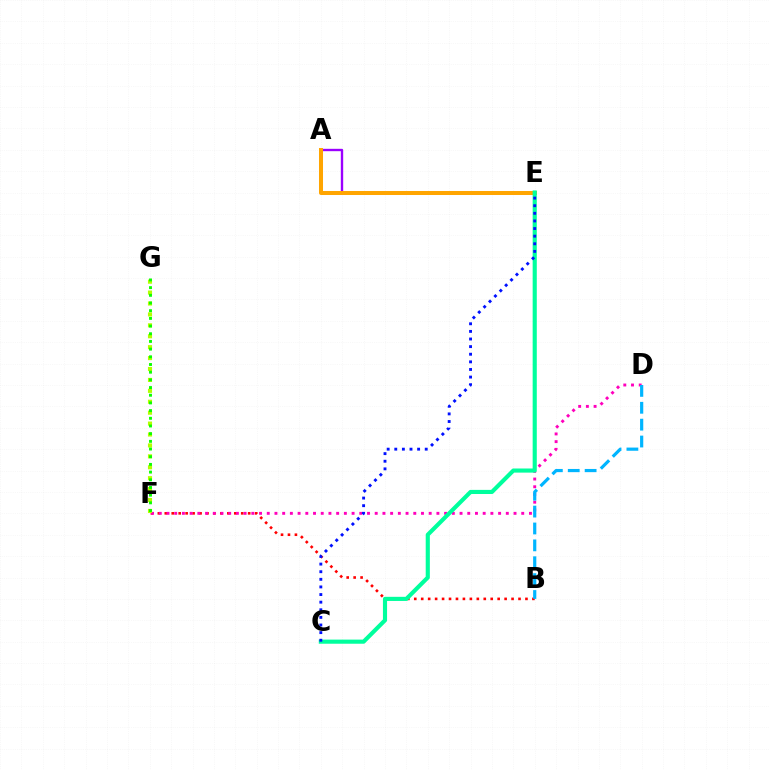{('B', 'F'): [{'color': '#ff0000', 'line_style': 'dotted', 'thickness': 1.89}], ('D', 'F'): [{'color': '#ff00bd', 'line_style': 'dotted', 'thickness': 2.1}], ('B', 'D'): [{'color': '#00b5ff', 'line_style': 'dashed', 'thickness': 2.29}], ('F', 'G'): [{'color': '#b3ff00', 'line_style': 'dotted', 'thickness': 2.97}, {'color': '#08ff00', 'line_style': 'dotted', 'thickness': 2.09}], ('A', 'E'): [{'color': '#9b00ff', 'line_style': 'solid', 'thickness': 1.7}, {'color': '#ffa500', 'line_style': 'solid', 'thickness': 2.89}], ('C', 'E'): [{'color': '#00ff9d', 'line_style': 'solid', 'thickness': 2.97}, {'color': '#0010ff', 'line_style': 'dotted', 'thickness': 2.07}]}